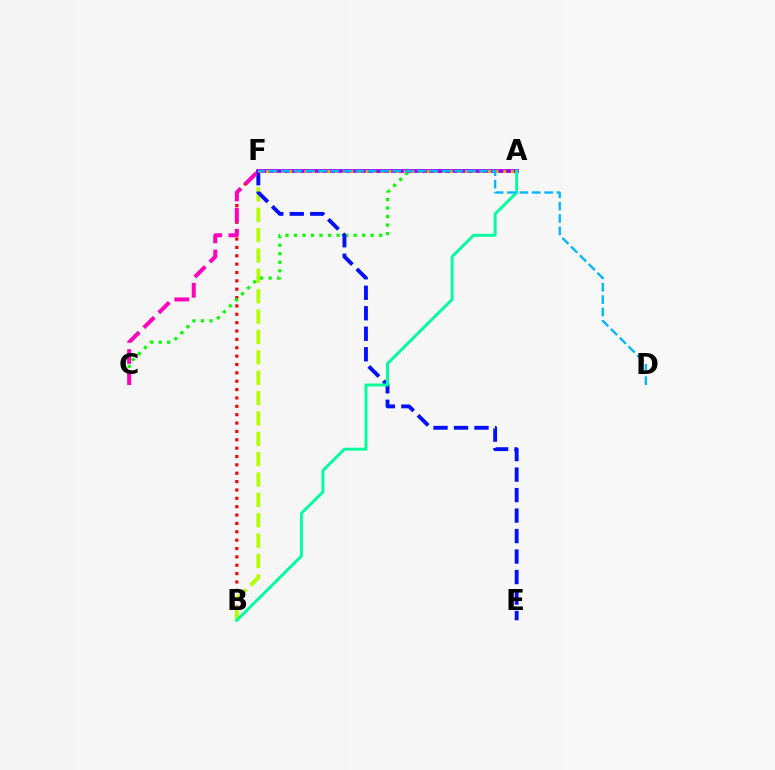{('B', 'F'): [{'color': '#ff0000', 'line_style': 'dotted', 'thickness': 2.27}, {'color': '#b3ff00', 'line_style': 'dashed', 'thickness': 2.77}], ('A', 'C'): [{'color': '#08ff00', 'line_style': 'dotted', 'thickness': 2.31}], ('E', 'F'): [{'color': '#0010ff', 'line_style': 'dashed', 'thickness': 2.78}], ('A', 'F'): [{'color': '#9b00ff', 'line_style': 'solid', 'thickness': 2.66}, {'color': '#ffa500', 'line_style': 'dotted', 'thickness': 2.08}], ('A', 'B'): [{'color': '#00ff9d', 'line_style': 'solid', 'thickness': 2.12}], ('C', 'F'): [{'color': '#ff00bd', 'line_style': 'dashed', 'thickness': 2.87}], ('D', 'F'): [{'color': '#00b5ff', 'line_style': 'dashed', 'thickness': 1.68}]}